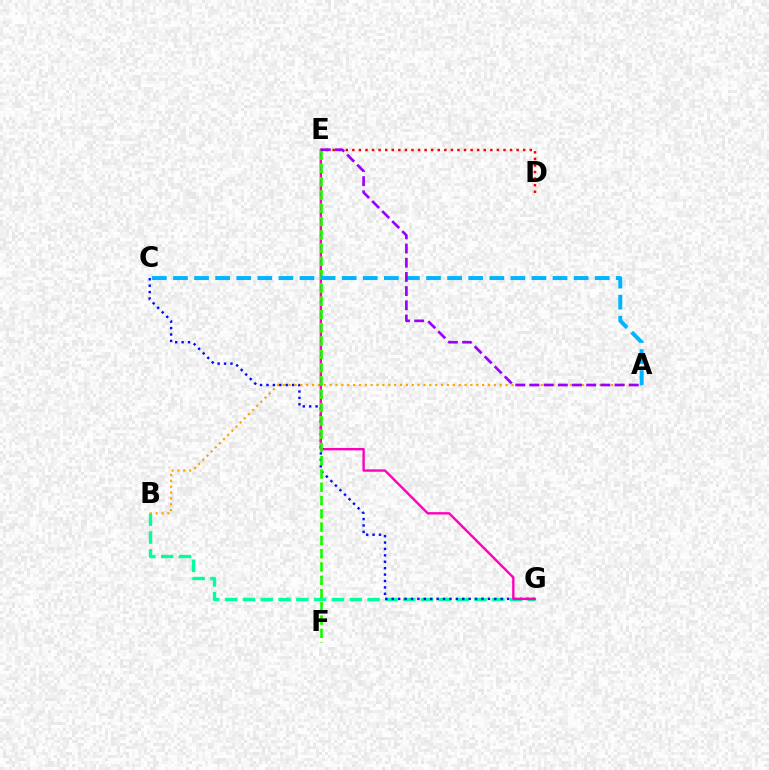{('B', 'G'): [{'color': '#00ff9d', 'line_style': 'dashed', 'thickness': 2.42}], ('C', 'G'): [{'color': '#0010ff', 'line_style': 'dotted', 'thickness': 1.74}], ('A', 'B'): [{'color': '#ffa500', 'line_style': 'dotted', 'thickness': 1.59}], ('D', 'E'): [{'color': '#ff0000', 'line_style': 'dotted', 'thickness': 1.79}], ('E', 'G'): [{'color': '#ff00bd', 'line_style': 'solid', 'thickness': 1.72}], ('E', 'F'): [{'color': '#b3ff00', 'line_style': 'dotted', 'thickness': 1.81}, {'color': '#08ff00', 'line_style': 'dashed', 'thickness': 1.8}], ('A', 'C'): [{'color': '#00b5ff', 'line_style': 'dashed', 'thickness': 2.86}], ('A', 'E'): [{'color': '#9b00ff', 'line_style': 'dashed', 'thickness': 1.93}]}